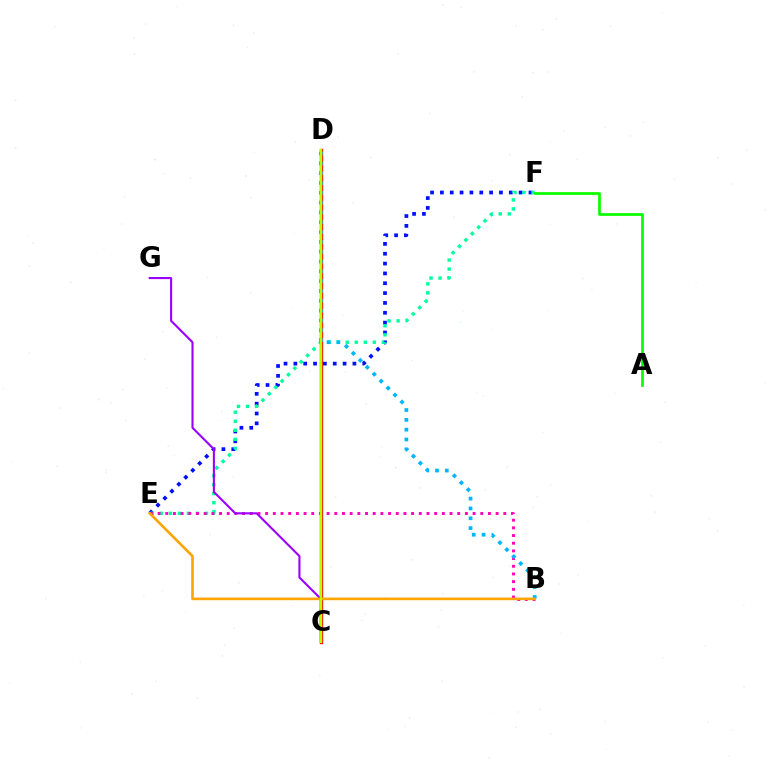{('E', 'F'): [{'color': '#0010ff', 'line_style': 'dotted', 'thickness': 2.67}, {'color': '#00ff9d', 'line_style': 'dotted', 'thickness': 2.45}], ('A', 'F'): [{'color': '#08ff00', 'line_style': 'solid', 'thickness': 1.95}], ('B', 'E'): [{'color': '#ff00bd', 'line_style': 'dotted', 'thickness': 2.09}, {'color': '#ffa500', 'line_style': 'solid', 'thickness': 1.89}], ('C', 'D'): [{'color': '#ff0000', 'line_style': 'solid', 'thickness': 2.38}, {'color': '#b3ff00', 'line_style': 'solid', 'thickness': 1.71}], ('B', 'D'): [{'color': '#00b5ff', 'line_style': 'dotted', 'thickness': 2.67}], ('C', 'G'): [{'color': '#9b00ff', 'line_style': 'solid', 'thickness': 1.51}]}